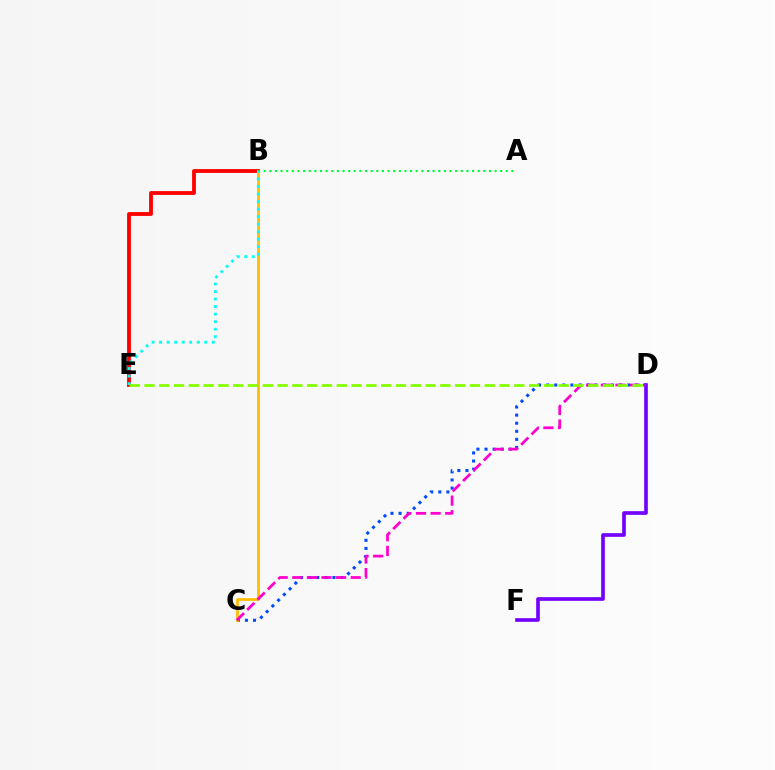{('B', 'E'): [{'color': '#ff0000', 'line_style': 'solid', 'thickness': 2.74}, {'color': '#00fff6', 'line_style': 'dotted', 'thickness': 2.05}], ('C', 'D'): [{'color': '#004bff', 'line_style': 'dotted', 'thickness': 2.2}, {'color': '#ff00cf', 'line_style': 'dashed', 'thickness': 1.98}], ('B', 'C'): [{'color': '#ffbd00', 'line_style': 'solid', 'thickness': 1.98}], ('A', 'B'): [{'color': '#00ff39', 'line_style': 'dotted', 'thickness': 1.53}], ('D', 'F'): [{'color': '#7200ff', 'line_style': 'solid', 'thickness': 2.63}], ('D', 'E'): [{'color': '#84ff00', 'line_style': 'dashed', 'thickness': 2.01}]}